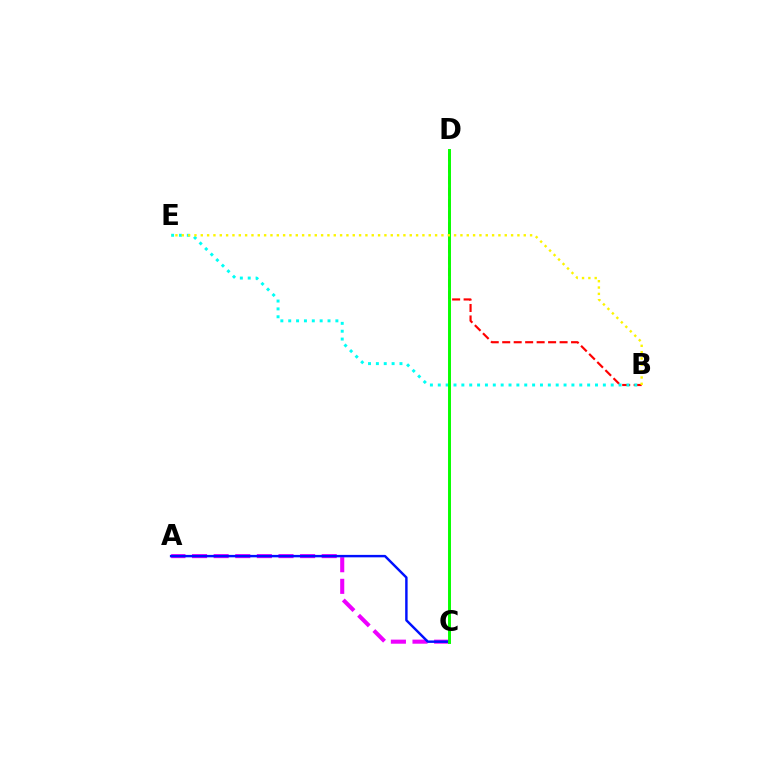{('A', 'C'): [{'color': '#ee00ff', 'line_style': 'dashed', 'thickness': 2.94}, {'color': '#0010ff', 'line_style': 'solid', 'thickness': 1.76}], ('B', 'D'): [{'color': '#ff0000', 'line_style': 'dashed', 'thickness': 1.56}], ('B', 'E'): [{'color': '#00fff6', 'line_style': 'dotted', 'thickness': 2.14}, {'color': '#fcf500', 'line_style': 'dotted', 'thickness': 1.72}], ('C', 'D'): [{'color': '#08ff00', 'line_style': 'solid', 'thickness': 2.12}]}